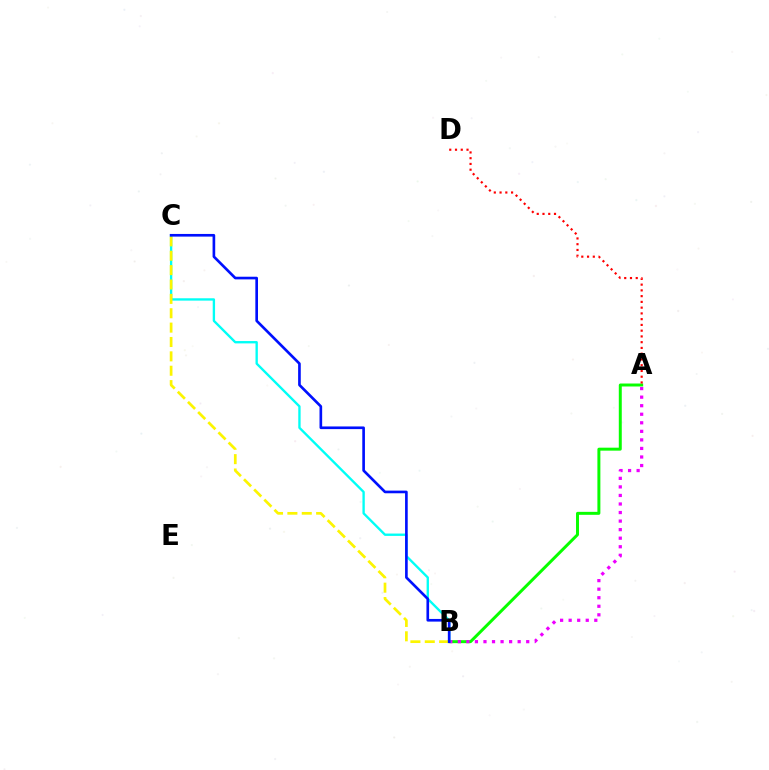{('A', 'B'): [{'color': '#08ff00', 'line_style': 'solid', 'thickness': 2.14}, {'color': '#ee00ff', 'line_style': 'dotted', 'thickness': 2.32}], ('B', 'C'): [{'color': '#00fff6', 'line_style': 'solid', 'thickness': 1.69}, {'color': '#fcf500', 'line_style': 'dashed', 'thickness': 1.95}, {'color': '#0010ff', 'line_style': 'solid', 'thickness': 1.91}], ('A', 'D'): [{'color': '#ff0000', 'line_style': 'dotted', 'thickness': 1.56}]}